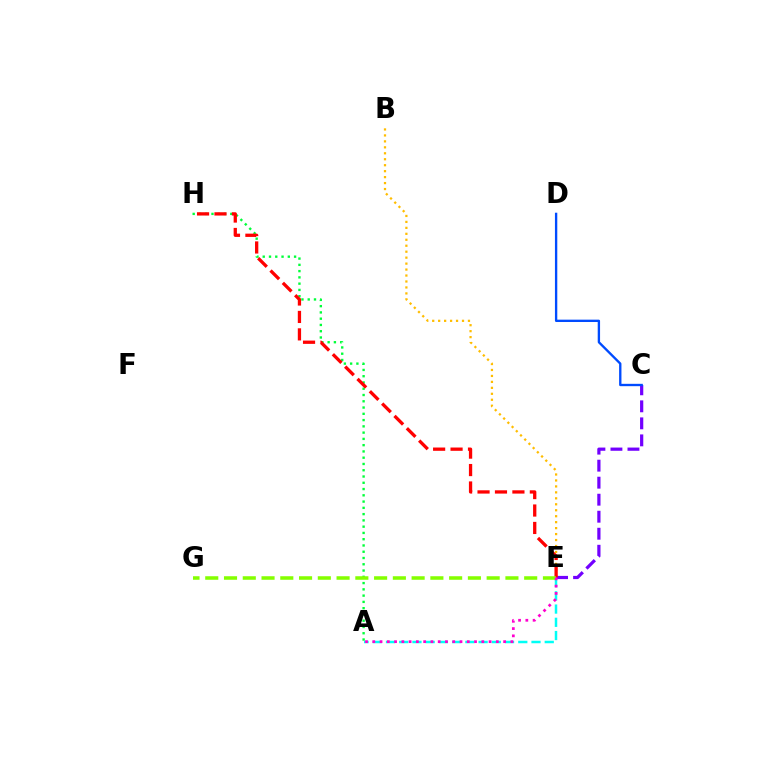{('A', 'E'): [{'color': '#00fff6', 'line_style': 'dashed', 'thickness': 1.8}, {'color': '#ff00cf', 'line_style': 'dotted', 'thickness': 1.97}], ('C', 'E'): [{'color': '#7200ff', 'line_style': 'dashed', 'thickness': 2.31}], ('C', 'D'): [{'color': '#004bff', 'line_style': 'solid', 'thickness': 1.69}], ('B', 'E'): [{'color': '#ffbd00', 'line_style': 'dotted', 'thickness': 1.62}], ('A', 'H'): [{'color': '#00ff39', 'line_style': 'dotted', 'thickness': 1.7}], ('E', 'H'): [{'color': '#ff0000', 'line_style': 'dashed', 'thickness': 2.37}], ('E', 'G'): [{'color': '#84ff00', 'line_style': 'dashed', 'thickness': 2.55}]}